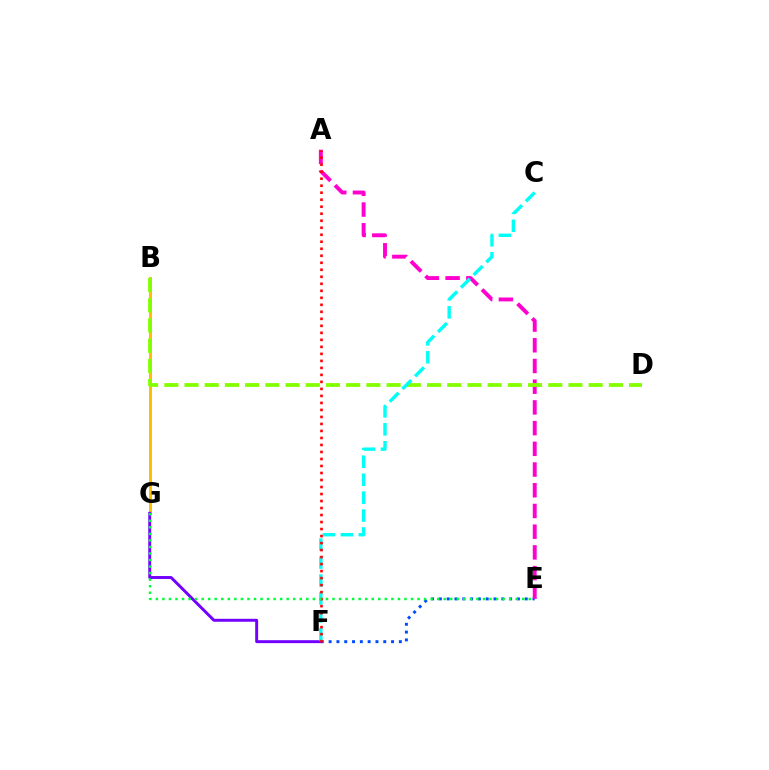{('B', 'G'): [{'color': '#ffbd00', 'line_style': 'solid', 'thickness': 2.12}], ('E', 'F'): [{'color': '#004bff', 'line_style': 'dotted', 'thickness': 2.12}], ('A', 'E'): [{'color': '#ff00cf', 'line_style': 'dashed', 'thickness': 2.81}], ('B', 'D'): [{'color': '#84ff00', 'line_style': 'dashed', 'thickness': 2.75}], ('F', 'G'): [{'color': '#7200ff', 'line_style': 'solid', 'thickness': 2.12}], ('C', 'F'): [{'color': '#00fff6', 'line_style': 'dashed', 'thickness': 2.44}], ('A', 'F'): [{'color': '#ff0000', 'line_style': 'dotted', 'thickness': 1.9}], ('E', 'G'): [{'color': '#00ff39', 'line_style': 'dotted', 'thickness': 1.78}]}